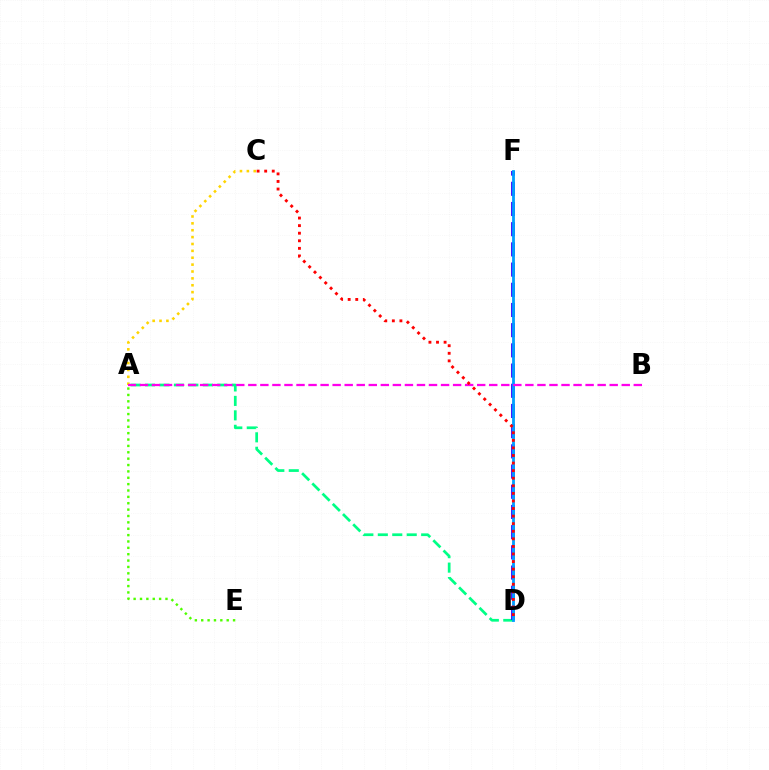{('A', 'E'): [{'color': '#4fff00', 'line_style': 'dotted', 'thickness': 1.73}], ('A', 'D'): [{'color': '#00ff86', 'line_style': 'dashed', 'thickness': 1.96}], ('D', 'F'): [{'color': '#3700ff', 'line_style': 'dashed', 'thickness': 2.74}, {'color': '#009eff', 'line_style': 'solid', 'thickness': 2.03}], ('A', 'C'): [{'color': '#ffd500', 'line_style': 'dotted', 'thickness': 1.87}], ('A', 'B'): [{'color': '#ff00ed', 'line_style': 'dashed', 'thickness': 1.64}], ('C', 'D'): [{'color': '#ff0000', 'line_style': 'dotted', 'thickness': 2.06}]}